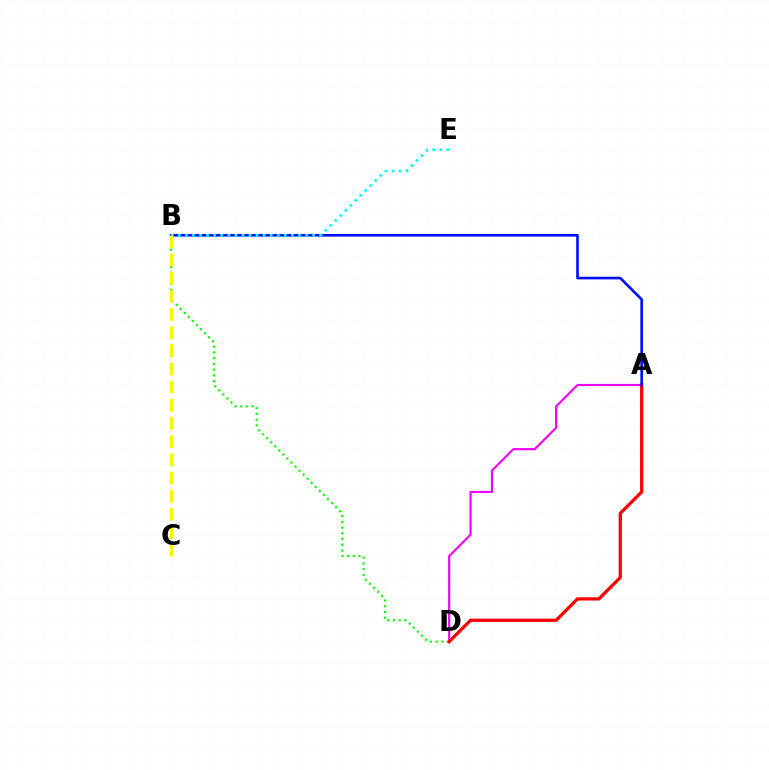{('A', 'D'): [{'color': '#ee00ff', 'line_style': 'solid', 'thickness': 1.54}, {'color': '#ff0000', 'line_style': 'solid', 'thickness': 2.35}], ('B', 'D'): [{'color': '#08ff00', 'line_style': 'dotted', 'thickness': 1.56}], ('A', 'B'): [{'color': '#0010ff', 'line_style': 'solid', 'thickness': 1.91}], ('B', 'E'): [{'color': '#00fff6', 'line_style': 'dotted', 'thickness': 1.92}], ('B', 'C'): [{'color': '#fcf500', 'line_style': 'dashed', 'thickness': 2.47}]}